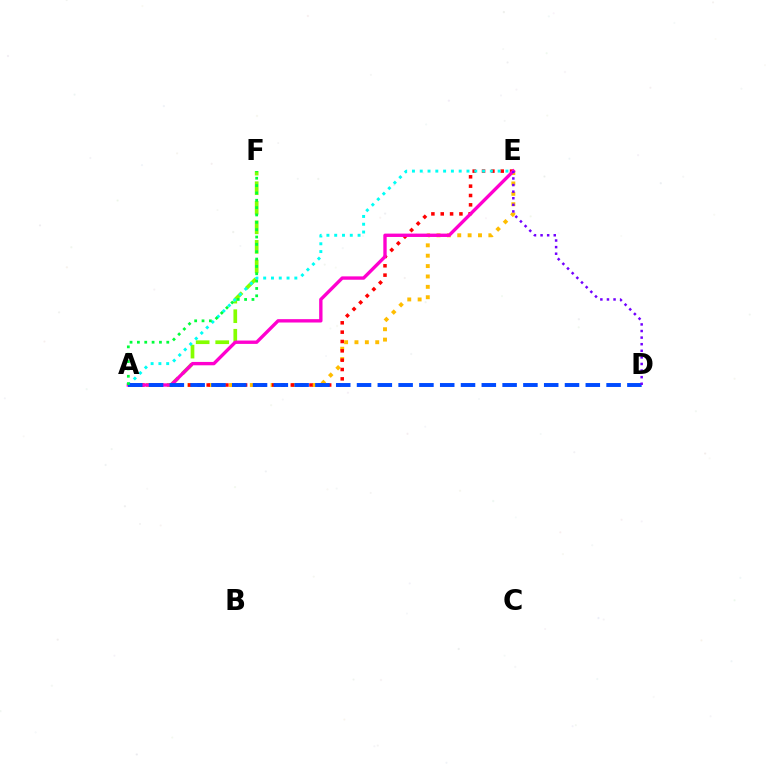{('A', 'E'): [{'color': '#ffbd00', 'line_style': 'dotted', 'thickness': 2.82}, {'color': '#ff0000', 'line_style': 'dotted', 'thickness': 2.54}, {'color': '#00fff6', 'line_style': 'dotted', 'thickness': 2.12}, {'color': '#ff00cf', 'line_style': 'solid', 'thickness': 2.42}], ('A', 'F'): [{'color': '#84ff00', 'line_style': 'dashed', 'thickness': 2.66}, {'color': '#00ff39', 'line_style': 'dotted', 'thickness': 2.0}], ('A', 'D'): [{'color': '#004bff', 'line_style': 'dashed', 'thickness': 2.83}], ('D', 'E'): [{'color': '#7200ff', 'line_style': 'dotted', 'thickness': 1.79}]}